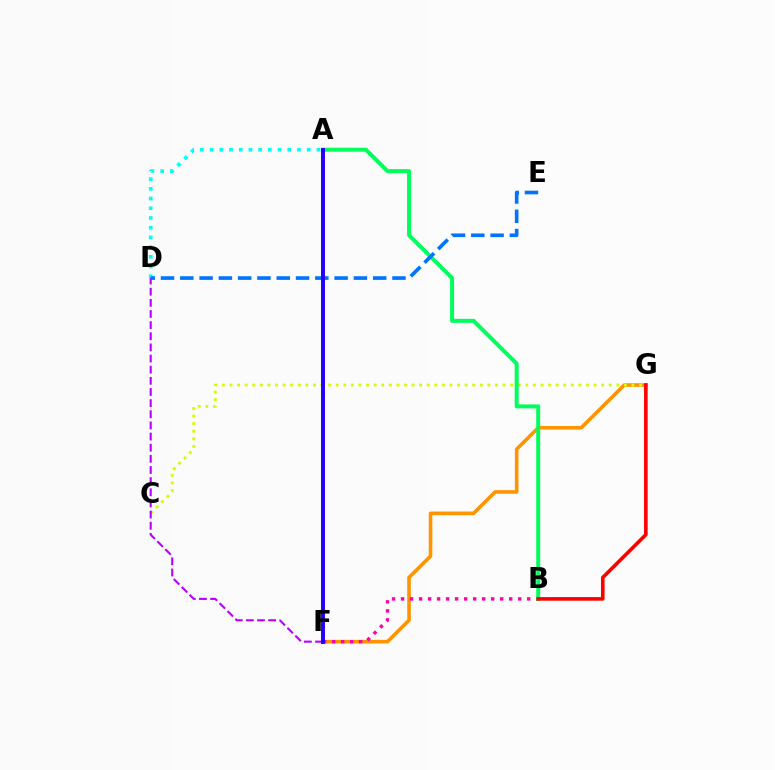{('F', 'G'): [{'color': '#ff9400', 'line_style': 'solid', 'thickness': 2.59}], ('B', 'F'): [{'color': '#ff00ac', 'line_style': 'dotted', 'thickness': 2.45}], ('C', 'G'): [{'color': '#d1ff00', 'line_style': 'dotted', 'thickness': 2.06}], ('D', 'F'): [{'color': '#b900ff', 'line_style': 'dashed', 'thickness': 1.51}], ('A', 'B'): [{'color': '#00ff5c', 'line_style': 'solid', 'thickness': 2.86}], ('B', 'G'): [{'color': '#ff0000', 'line_style': 'solid', 'thickness': 2.59}], ('A', 'D'): [{'color': '#00fff6', 'line_style': 'dotted', 'thickness': 2.64}], ('A', 'F'): [{'color': '#3dff00', 'line_style': 'dotted', 'thickness': 1.98}, {'color': '#2500ff', 'line_style': 'solid', 'thickness': 2.84}], ('D', 'E'): [{'color': '#0074ff', 'line_style': 'dashed', 'thickness': 2.62}]}